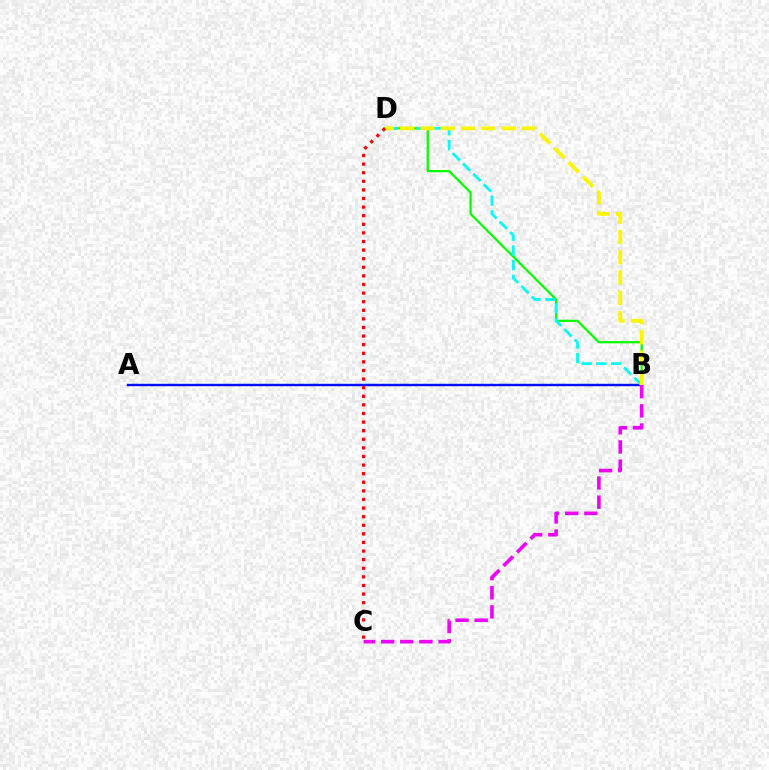{('B', 'D'): [{'color': '#08ff00', 'line_style': 'solid', 'thickness': 1.62}, {'color': '#00fff6', 'line_style': 'dashed', 'thickness': 1.99}, {'color': '#fcf500', 'line_style': 'dashed', 'thickness': 2.76}], ('A', 'B'): [{'color': '#0010ff', 'line_style': 'solid', 'thickness': 1.74}], ('B', 'C'): [{'color': '#ee00ff', 'line_style': 'dashed', 'thickness': 2.6}], ('C', 'D'): [{'color': '#ff0000', 'line_style': 'dotted', 'thickness': 2.34}]}